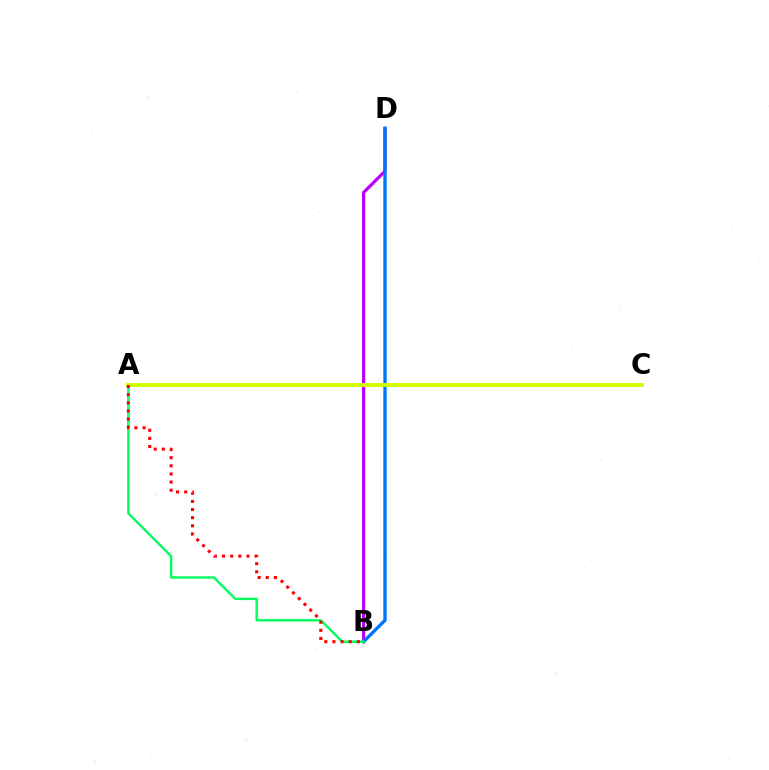{('B', 'D'): [{'color': '#b900ff', 'line_style': 'solid', 'thickness': 2.29}, {'color': '#0074ff', 'line_style': 'solid', 'thickness': 2.41}], ('A', 'B'): [{'color': '#00ff5c', 'line_style': 'solid', 'thickness': 1.72}, {'color': '#ff0000', 'line_style': 'dotted', 'thickness': 2.21}], ('A', 'C'): [{'color': '#d1ff00', 'line_style': 'solid', 'thickness': 2.8}]}